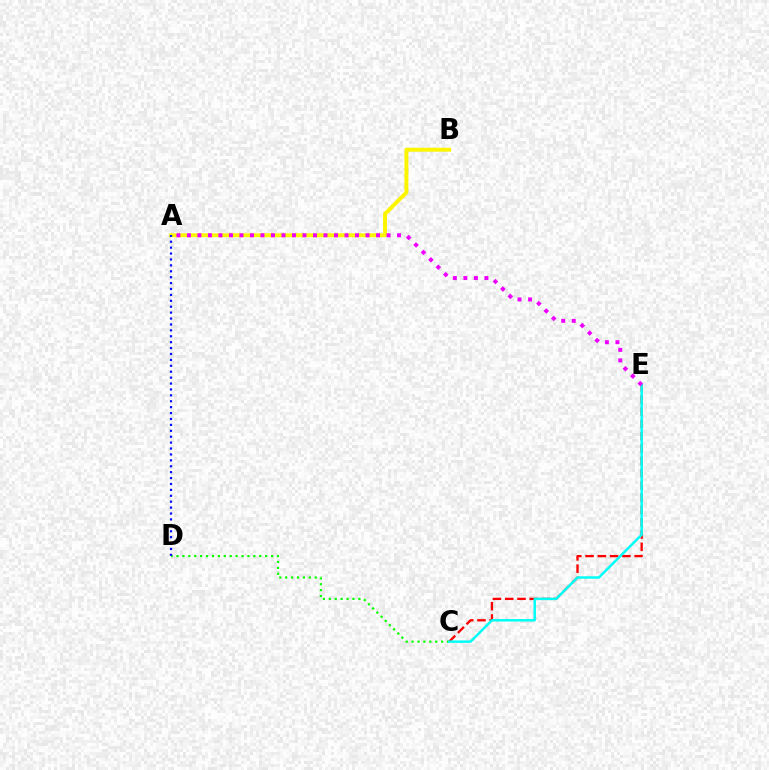{('C', 'D'): [{'color': '#08ff00', 'line_style': 'dotted', 'thickness': 1.61}], ('C', 'E'): [{'color': '#ff0000', 'line_style': 'dashed', 'thickness': 1.67}, {'color': '#00fff6', 'line_style': 'solid', 'thickness': 1.78}], ('A', 'B'): [{'color': '#fcf500', 'line_style': 'solid', 'thickness': 2.83}], ('A', 'D'): [{'color': '#0010ff', 'line_style': 'dotted', 'thickness': 1.61}], ('A', 'E'): [{'color': '#ee00ff', 'line_style': 'dotted', 'thickness': 2.85}]}